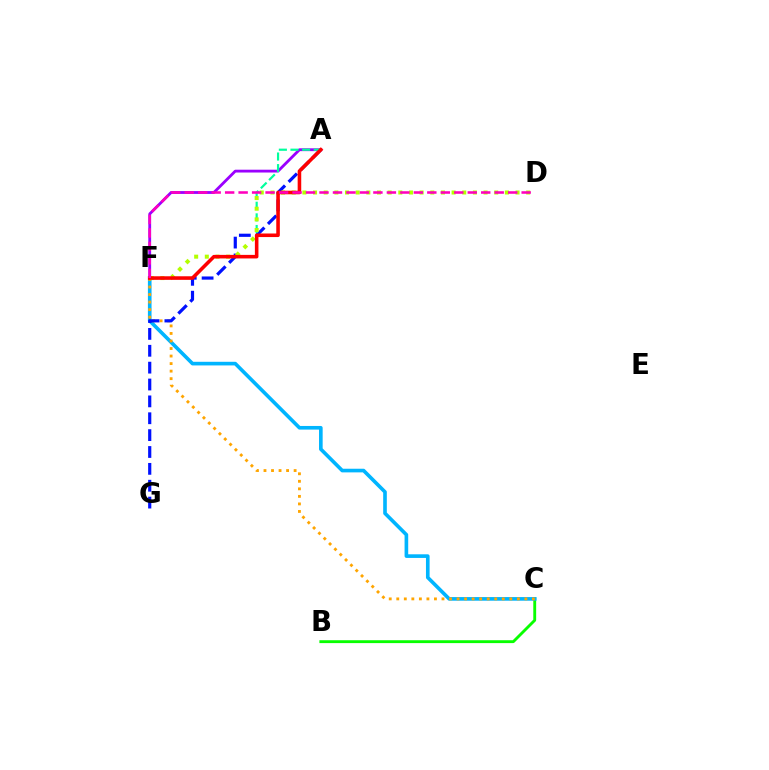{('B', 'C'): [{'color': '#08ff00', 'line_style': 'solid', 'thickness': 2.07}], ('C', 'F'): [{'color': '#00b5ff', 'line_style': 'solid', 'thickness': 2.62}, {'color': '#ffa500', 'line_style': 'dotted', 'thickness': 2.05}], ('A', 'F'): [{'color': '#9b00ff', 'line_style': 'solid', 'thickness': 2.03}, {'color': '#00ff9d', 'line_style': 'dashed', 'thickness': 1.58}, {'color': '#ff0000', 'line_style': 'solid', 'thickness': 2.57}], ('A', 'G'): [{'color': '#0010ff', 'line_style': 'dashed', 'thickness': 2.29}], ('D', 'F'): [{'color': '#b3ff00', 'line_style': 'dotted', 'thickness': 2.9}, {'color': '#ff00bd', 'line_style': 'dashed', 'thickness': 1.83}]}